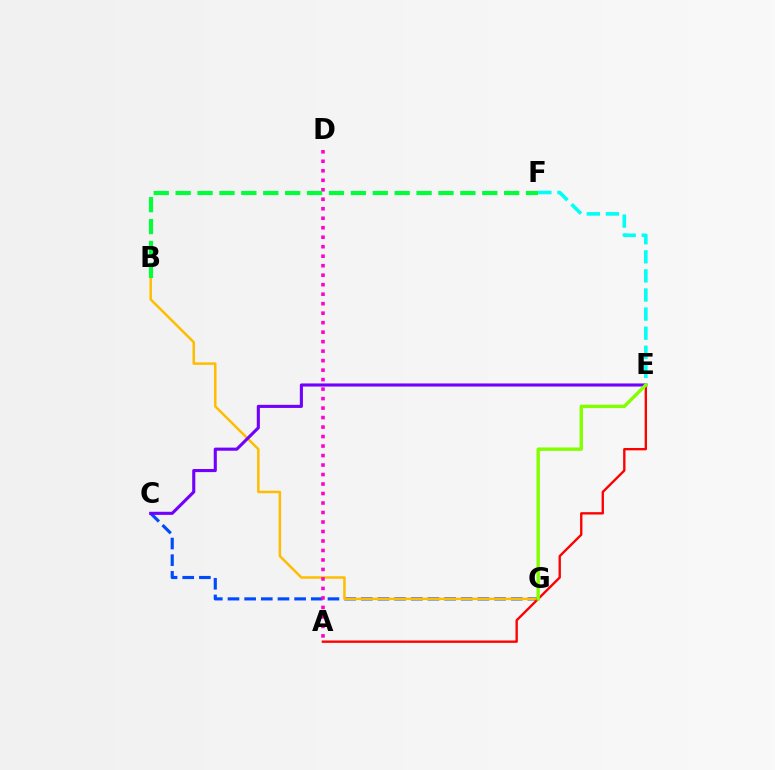{('C', 'G'): [{'color': '#004bff', 'line_style': 'dashed', 'thickness': 2.26}], ('E', 'F'): [{'color': '#00fff6', 'line_style': 'dashed', 'thickness': 2.59}], ('B', 'G'): [{'color': '#ffbd00', 'line_style': 'solid', 'thickness': 1.8}], ('A', 'D'): [{'color': '#ff00cf', 'line_style': 'dotted', 'thickness': 2.58}], ('A', 'E'): [{'color': '#ff0000', 'line_style': 'solid', 'thickness': 1.7}], ('B', 'F'): [{'color': '#00ff39', 'line_style': 'dashed', 'thickness': 2.98}], ('C', 'E'): [{'color': '#7200ff', 'line_style': 'solid', 'thickness': 2.23}], ('E', 'G'): [{'color': '#84ff00', 'line_style': 'solid', 'thickness': 2.45}]}